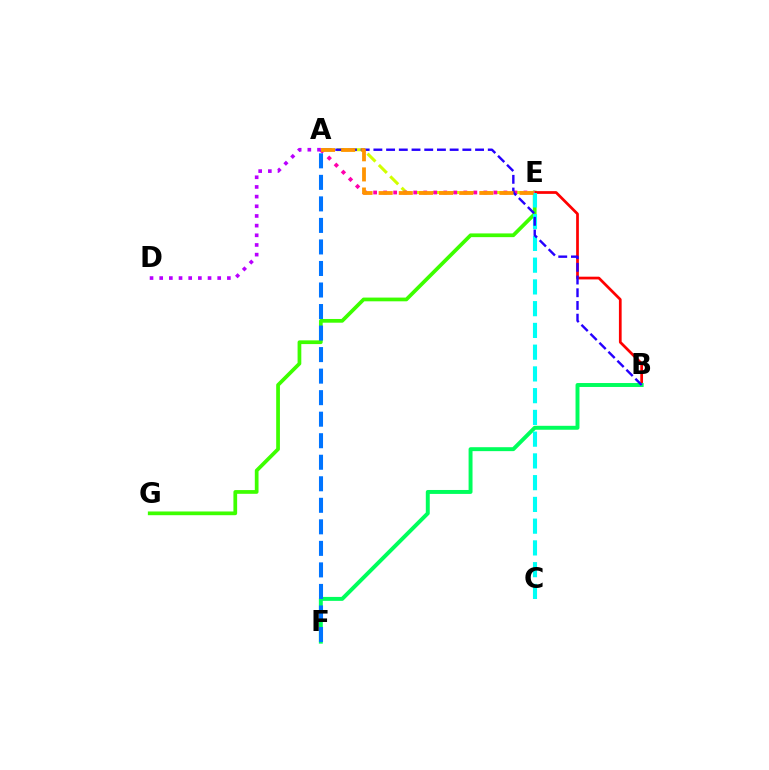{('E', 'G'): [{'color': '#3dff00', 'line_style': 'solid', 'thickness': 2.68}], ('B', 'E'): [{'color': '#ff0000', 'line_style': 'solid', 'thickness': 1.96}], ('B', 'F'): [{'color': '#00ff5c', 'line_style': 'solid', 'thickness': 2.84}], ('A', 'E'): [{'color': '#d1ff00', 'line_style': 'dashed', 'thickness': 2.19}, {'color': '#ff00ac', 'line_style': 'dotted', 'thickness': 2.72}, {'color': '#ff9400', 'line_style': 'dashed', 'thickness': 2.73}], ('C', 'E'): [{'color': '#00fff6', 'line_style': 'dashed', 'thickness': 2.95}], ('A', 'F'): [{'color': '#0074ff', 'line_style': 'dashed', 'thickness': 2.92}], ('A', 'B'): [{'color': '#2500ff', 'line_style': 'dashed', 'thickness': 1.73}], ('A', 'D'): [{'color': '#b900ff', 'line_style': 'dotted', 'thickness': 2.63}]}